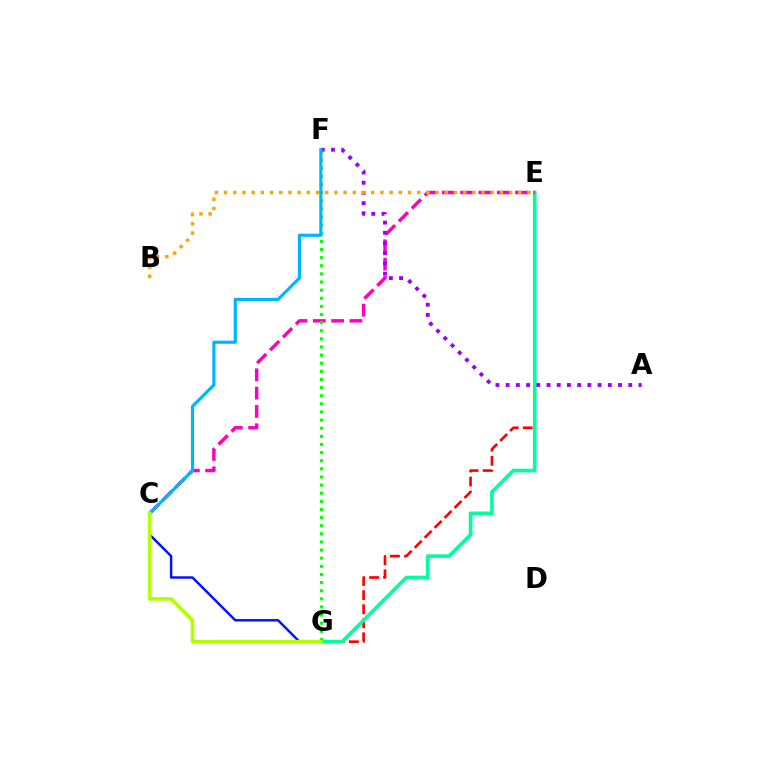{('C', 'G'): [{'color': '#0010ff', 'line_style': 'solid', 'thickness': 1.75}, {'color': '#b3ff00', 'line_style': 'solid', 'thickness': 2.6}], ('E', 'G'): [{'color': '#ff0000', 'line_style': 'dashed', 'thickness': 1.91}, {'color': '#00ff9d', 'line_style': 'solid', 'thickness': 2.64}], ('C', 'E'): [{'color': '#ff00bd', 'line_style': 'dashed', 'thickness': 2.49}], ('F', 'G'): [{'color': '#08ff00', 'line_style': 'dotted', 'thickness': 2.21}], ('A', 'F'): [{'color': '#9b00ff', 'line_style': 'dotted', 'thickness': 2.78}], ('B', 'E'): [{'color': '#ffa500', 'line_style': 'dotted', 'thickness': 2.5}], ('C', 'F'): [{'color': '#00b5ff', 'line_style': 'solid', 'thickness': 2.27}]}